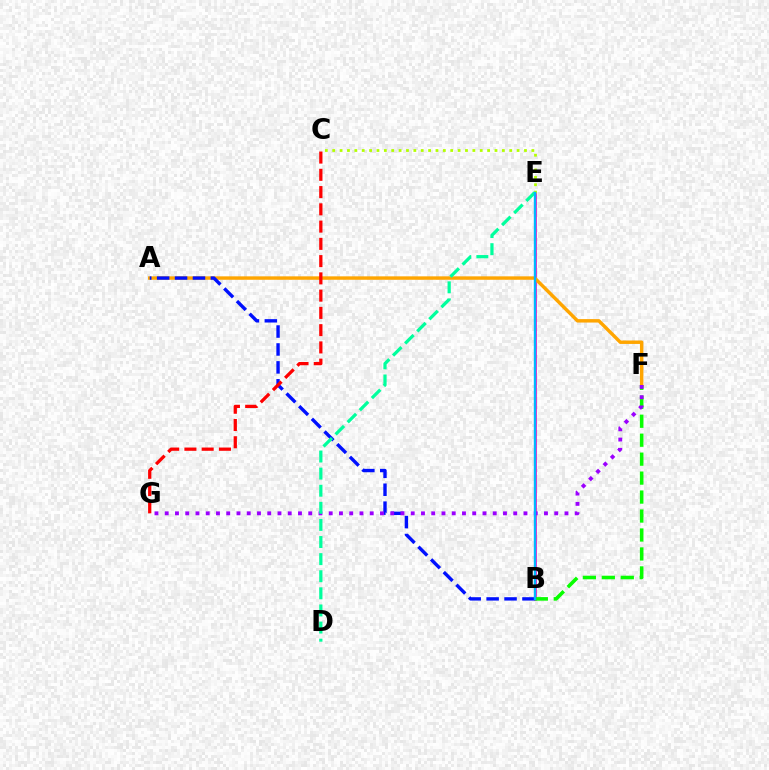{('B', 'E'): [{'color': '#ff00bd', 'line_style': 'solid', 'thickness': 1.9}, {'color': '#00b5ff', 'line_style': 'solid', 'thickness': 1.73}], ('B', 'F'): [{'color': '#08ff00', 'line_style': 'dashed', 'thickness': 2.58}], ('C', 'E'): [{'color': '#b3ff00', 'line_style': 'dotted', 'thickness': 2.0}], ('A', 'F'): [{'color': '#ffa500', 'line_style': 'solid', 'thickness': 2.47}], ('A', 'B'): [{'color': '#0010ff', 'line_style': 'dashed', 'thickness': 2.43}], ('C', 'G'): [{'color': '#ff0000', 'line_style': 'dashed', 'thickness': 2.34}], ('F', 'G'): [{'color': '#9b00ff', 'line_style': 'dotted', 'thickness': 2.78}], ('D', 'E'): [{'color': '#00ff9d', 'line_style': 'dashed', 'thickness': 2.32}]}